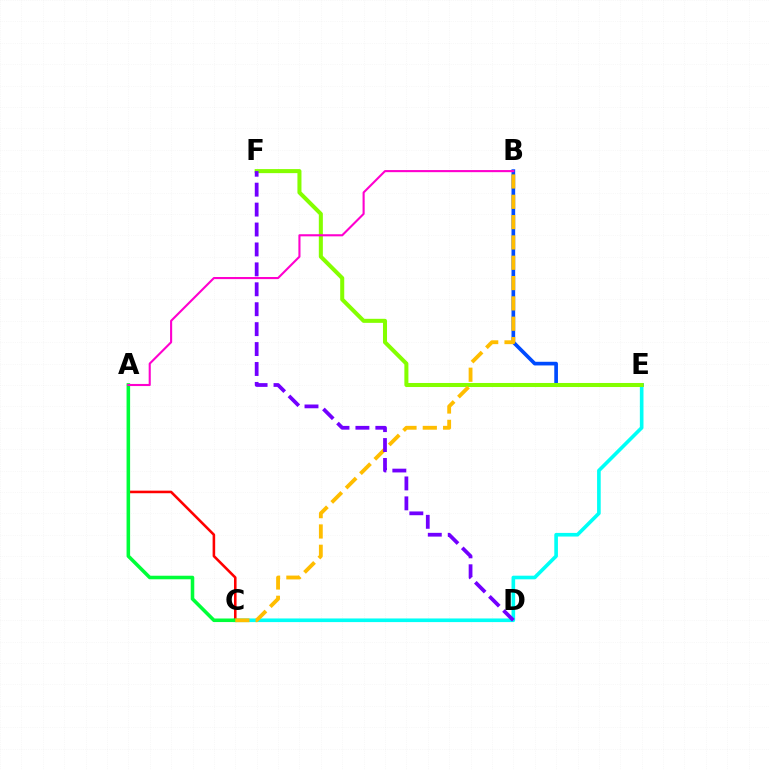{('C', 'E'): [{'color': '#00fff6', 'line_style': 'solid', 'thickness': 2.62}], ('B', 'E'): [{'color': '#004bff', 'line_style': 'solid', 'thickness': 2.64}], ('A', 'C'): [{'color': '#ff0000', 'line_style': 'solid', 'thickness': 1.85}, {'color': '#00ff39', 'line_style': 'solid', 'thickness': 2.56}], ('E', 'F'): [{'color': '#84ff00', 'line_style': 'solid', 'thickness': 2.91}], ('B', 'C'): [{'color': '#ffbd00', 'line_style': 'dashed', 'thickness': 2.76}], ('D', 'F'): [{'color': '#7200ff', 'line_style': 'dashed', 'thickness': 2.71}], ('A', 'B'): [{'color': '#ff00cf', 'line_style': 'solid', 'thickness': 1.52}]}